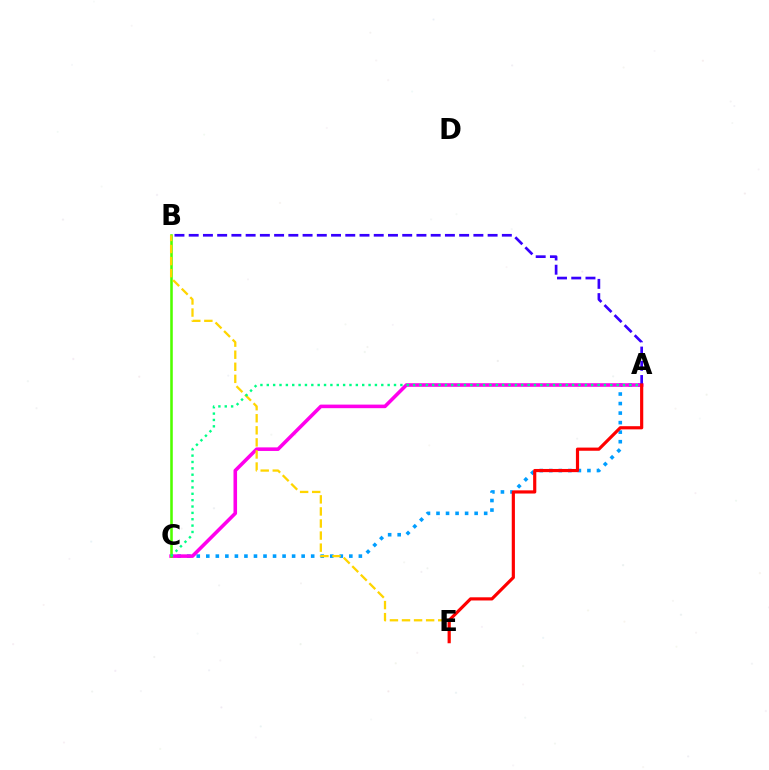{('A', 'C'): [{'color': '#009eff', 'line_style': 'dotted', 'thickness': 2.59}, {'color': '#ff00ed', 'line_style': 'solid', 'thickness': 2.58}, {'color': '#00ff86', 'line_style': 'dotted', 'thickness': 1.73}], ('B', 'C'): [{'color': '#4fff00', 'line_style': 'solid', 'thickness': 1.85}], ('B', 'E'): [{'color': '#ffd500', 'line_style': 'dashed', 'thickness': 1.64}], ('A', 'B'): [{'color': '#3700ff', 'line_style': 'dashed', 'thickness': 1.93}], ('A', 'E'): [{'color': '#ff0000', 'line_style': 'solid', 'thickness': 2.28}]}